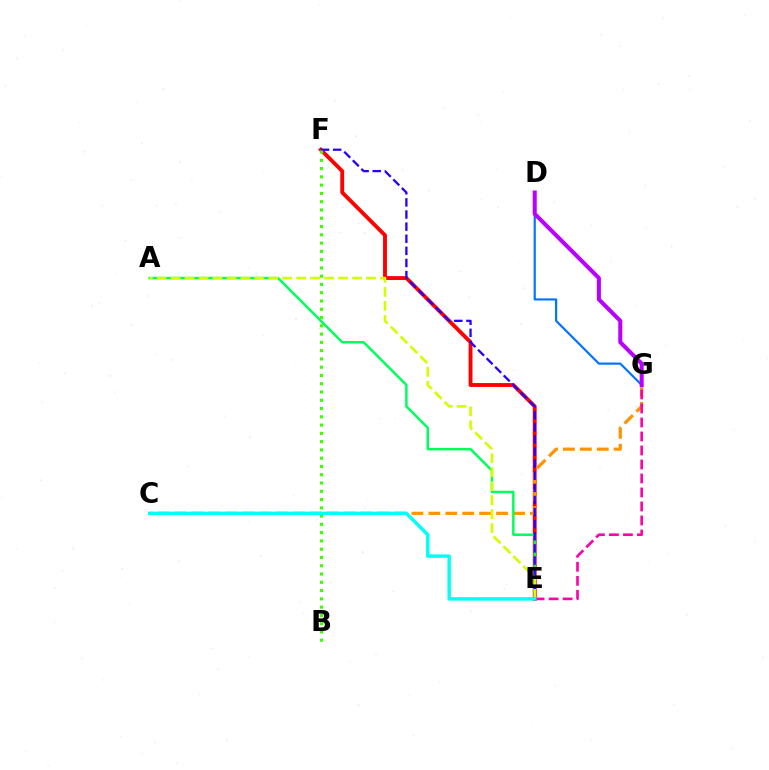{('E', 'F'): [{'color': '#ff0000', 'line_style': 'solid', 'thickness': 2.78}, {'color': '#2500ff', 'line_style': 'dashed', 'thickness': 1.64}], ('C', 'G'): [{'color': '#ff9400', 'line_style': 'dashed', 'thickness': 2.3}], ('A', 'E'): [{'color': '#00ff5c', 'line_style': 'solid', 'thickness': 1.78}, {'color': '#d1ff00', 'line_style': 'dashed', 'thickness': 1.9}], ('E', 'G'): [{'color': '#ff00ac', 'line_style': 'dashed', 'thickness': 1.9}], ('B', 'F'): [{'color': '#3dff00', 'line_style': 'dotted', 'thickness': 2.25}], ('D', 'G'): [{'color': '#0074ff', 'line_style': 'solid', 'thickness': 1.57}, {'color': '#b900ff', 'line_style': 'solid', 'thickness': 2.91}], ('C', 'E'): [{'color': '#00fff6', 'line_style': 'solid', 'thickness': 2.46}]}